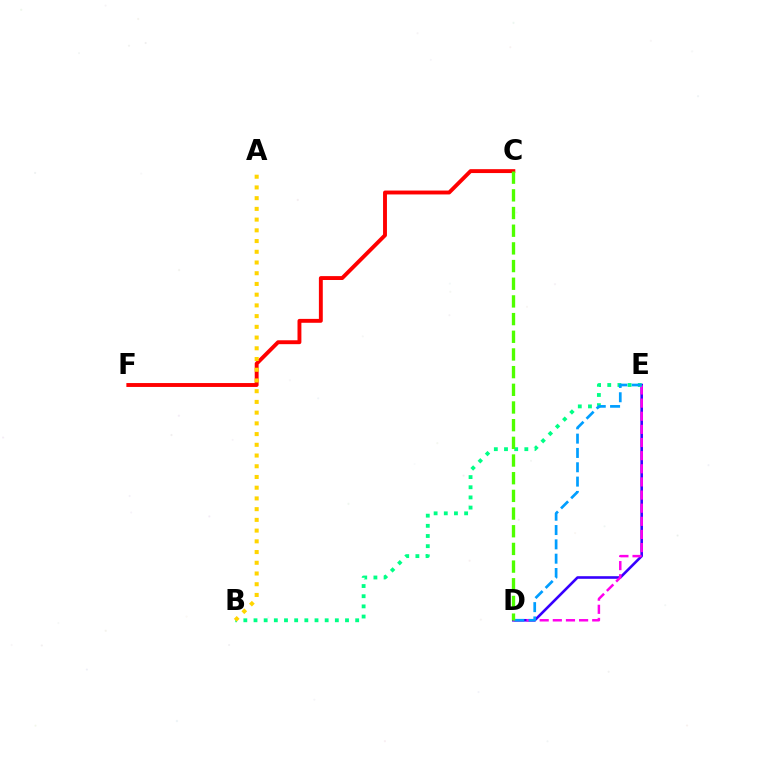{('D', 'E'): [{'color': '#3700ff', 'line_style': 'solid', 'thickness': 1.88}, {'color': '#ff00ed', 'line_style': 'dashed', 'thickness': 1.78}, {'color': '#009eff', 'line_style': 'dashed', 'thickness': 1.95}], ('C', 'F'): [{'color': '#ff0000', 'line_style': 'solid', 'thickness': 2.8}], ('B', 'E'): [{'color': '#00ff86', 'line_style': 'dotted', 'thickness': 2.76}], ('A', 'B'): [{'color': '#ffd500', 'line_style': 'dotted', 'thickness': 2.91}], ('C', 'D'): [{'color': '#4fff00', 'line_style': 'dashed', 'thickness': 2.4}]}